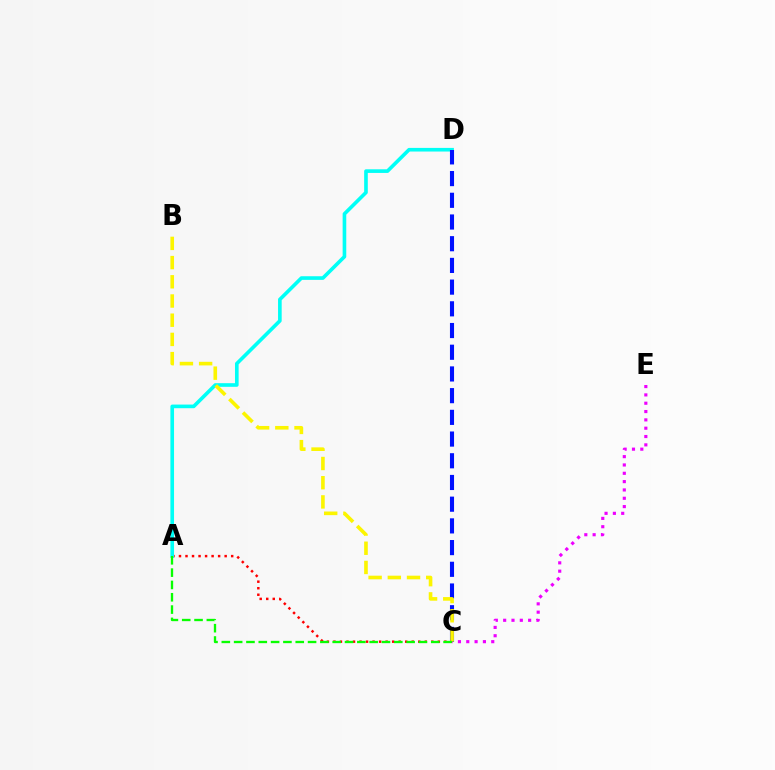{('A', 'C'): [{'color': '#ff0000', 'line_style': 'dotted', 'thickness': 1.77}, {'color': '#08ff00', 'line_style': 'dashed', 'thickness': 1.67}], ('A', 'D'): [{'color': '#00fff6', 'line_style': 'solid', 'thickness': 2.62}], ('C', 'E'): [{'color': '#ee00ff', 'line_style': 'dotted', 'thickness': 2.26}], ('C', 'D'): [{'color': '#0010ff', 'line_style': 'dashed', 'thickness': 2.95}], ('B', 'C'): [{'color': '#fcf500', 'line_style': 'dashed', 'thickness': 2.61}]}